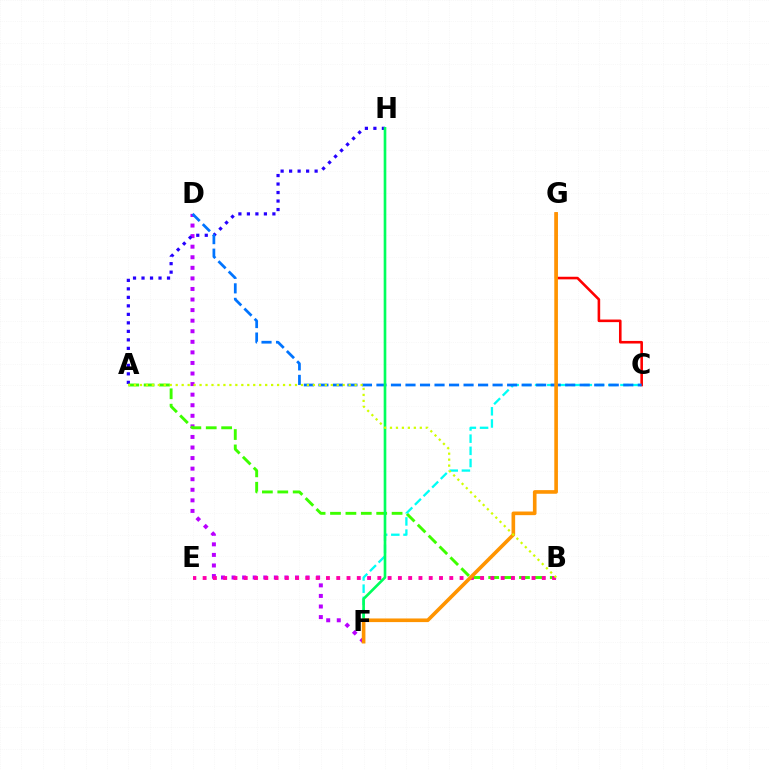{('D', 'F'): [{'color': '#b900ff', 'line_style': 'dotted', 'thickness': 2.87}], ('C', 'G'): [{'color': '#ff0000', 'line_style': 'solid', 'thickness': 1.87}], ('A', 'H'): [{'color': '#2500ff', 'line_style': 'dotted', 'thickness': 2.31}], ('A', 'B'): [{'color': '#3dff00', 'line_style': 'dashed', 'thickness': 2.09}, {'color': '#d1ff00', 'line_style': 'dotted', 'thickness': 1.62}], ('C', 'F'): [{'color': '#00fff6', 'line_style': 'dashed', 'thickness': 1.66}], ('B', 'E'): [{'color': '#ff00ac', 'line_style': 'dotted', 'thickness': 2.79}], ('C', 'D'): [{'color': '#0074ff', 'line_style': 'dashed', 'thickness': 1.97}], ('F', 'H'): [{'color': '#00ff5c', 'line_style': 'solid', 'thickness': 1.91}], ('F', 'G'): [{'color': '#ff9400', 'line_style': 'solid', 'thickness': 2.62}]}